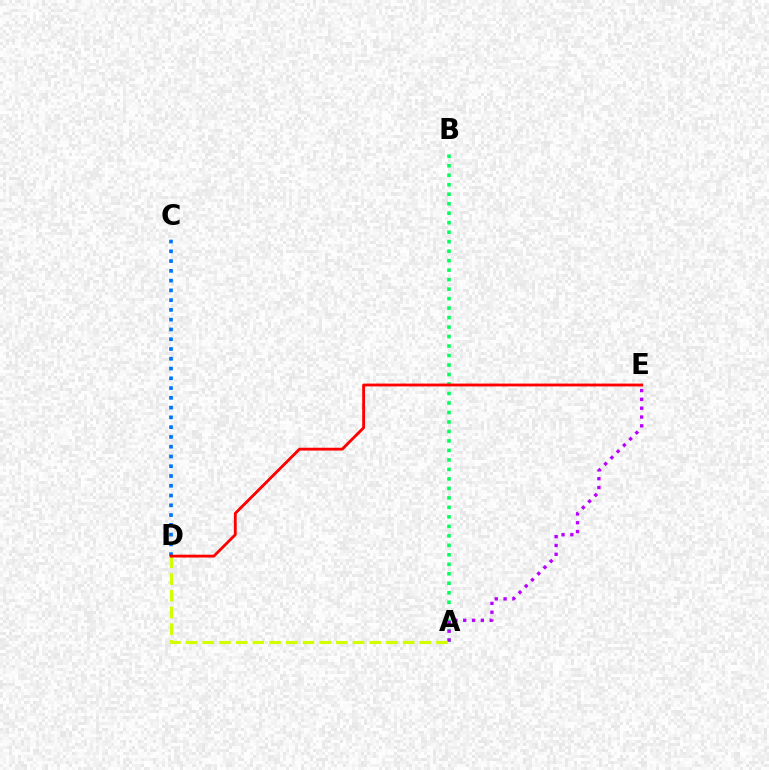{('A', 'B'): [{'color': '#00ff5c', 'line_style': 'dotted', 'thickness': 2.58}], ('A', 'E'): [{'color': '#b900ff', 'line_style': 'dotted', 'thickness': 2.4}], ('A', 'D'): [{'color': '#d1ff00', 'line_style': 'dashed', 'thickness': 2.27}], ('C', 'D'): [{'color': '#0074ff', 'line_style': 'dotted', 'thickness': 2.65}], ('D', 'E'): [{'color': '#ff0000', 'line_style': 'solid', 'thickness': 2.05}]}